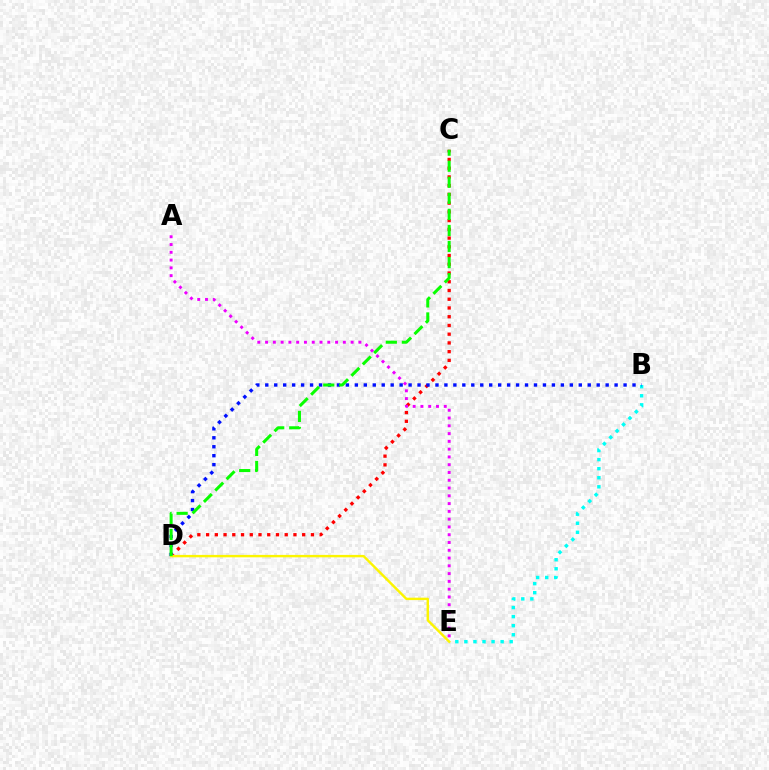{('B', 'E'): [{'color': '#00fff6', 'line_style': 'dotted', 'thickness': 2.46}], ('C', 'D'): [{'color': '#ff0000', 'line_style': 'dotted', 'thickness': 2.37}, {'color': '#08ff00', 'line_style': 'dashed', 'thickness': 2.18}], ('A', 'E'): [{'color': '#ee00ff', 'line_style': 'dotted', 'thickness': 2.11}], ('B', 'D'): [{'color': '#0010ff', 'line_style': 'dotted', 'thickness': 2.43}], ('D', 'E'): [{'color': '#fcf500', 'line_style': 'solid', 'thickness': 1.74}]}